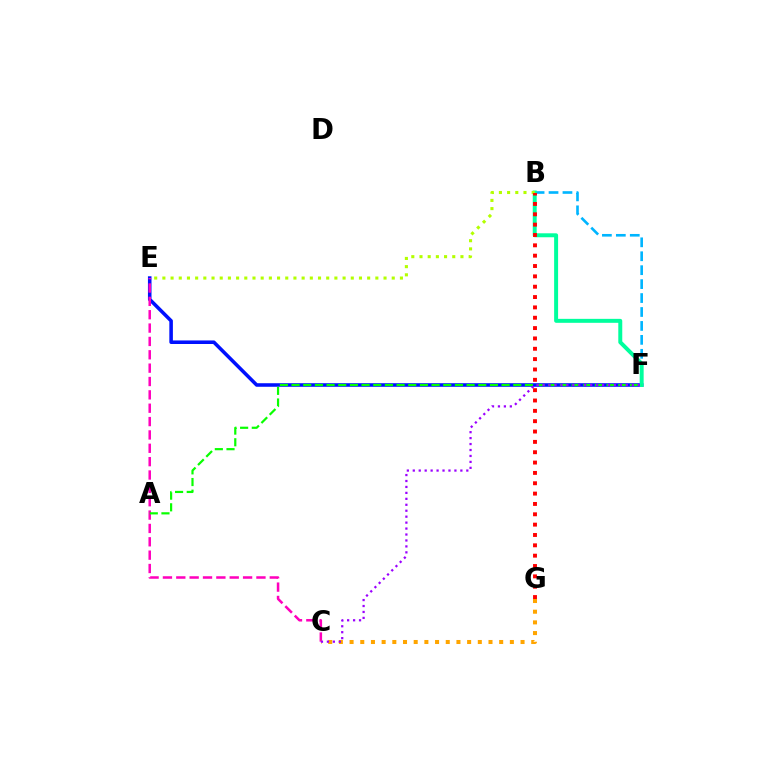{('B', 'F'): [{'color': '#00b5ff', 'line_style': 'dashed', 'thickness': 1.89}, {'color': '#00ff9d', 'line_style': 'solid', 'thickness': 2.85}], ('E', 'F'): [{'color': '#0010ff', 'line_style': 'solid', 'thickness': 2.56}], ('C', 'E'): [{'color': '#ff00bd', 'line_style': 'dashed', 'thickness': 1.81}], ('C', 'G'): [{'color': '#ffa500', 'line_style': 'dotted', 'thickness': 2.9}], ('A', 'F'): [{'color': '#08ff00', 'line_style': 'dashed', 'thickness': 1.59}], ('B', 'E'): [{'color': '#b3ff00', 'line_style': 'dotted', 'thickness': 2.23}], ('C', 'F'): [{'color': '#9b00ff', 'line_style': 'dotted', 'thickness': 1.62}], ('B', 'G'): [{'color': '#ff0000', 'line_style': 'dotted', 'thickness': 2.81}]}